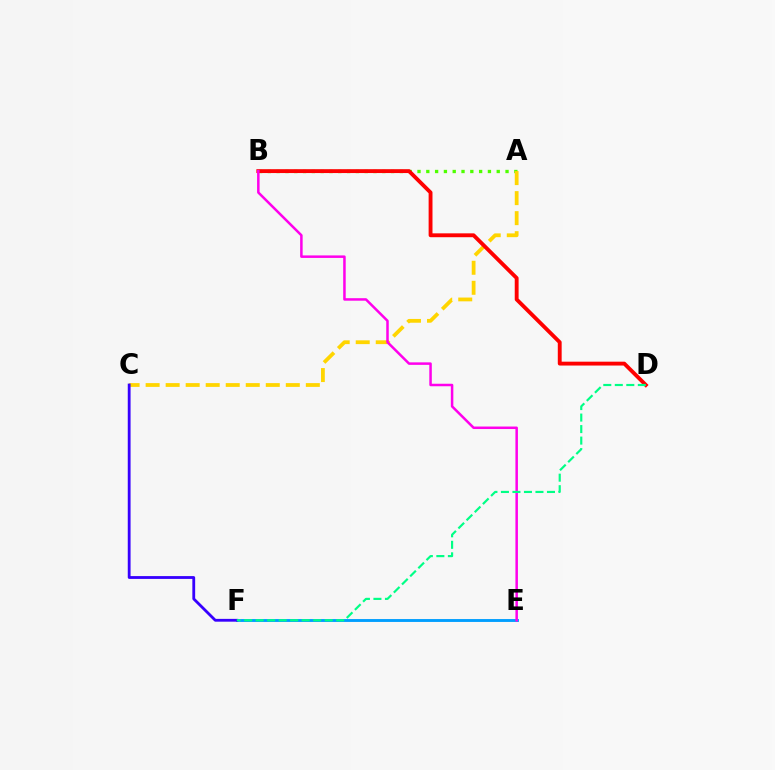{('A', 'B'): [{'color': '#4fff00', 'line_style': 'dotted', 'thickness': 2.39}], ('A', 'C'): [{'color': '#ffd500', 'line_style': 'dashed', 'thickness': 2.72}], ('E', 'F'): [{'color': '#009eff', 'line_style': 'solid', 'thickness': 2.07}], ('B', 'D'): [{'color': '#ff0000', 'line_style': 'solid', 'thickness': 2.78}], ('B', 'E'): [{'color': '#ff00ed', 'line_style': 'solid', 'thickness': 1.81}], ('C', 'F'): [{'color': '#3700ff', 'line_style': 'solid', 'thickness': 2.02}], ('D', 'F'): [{'color': '#00ff86', 'line_style': 'dashed', 'thickness': 1.56}]}